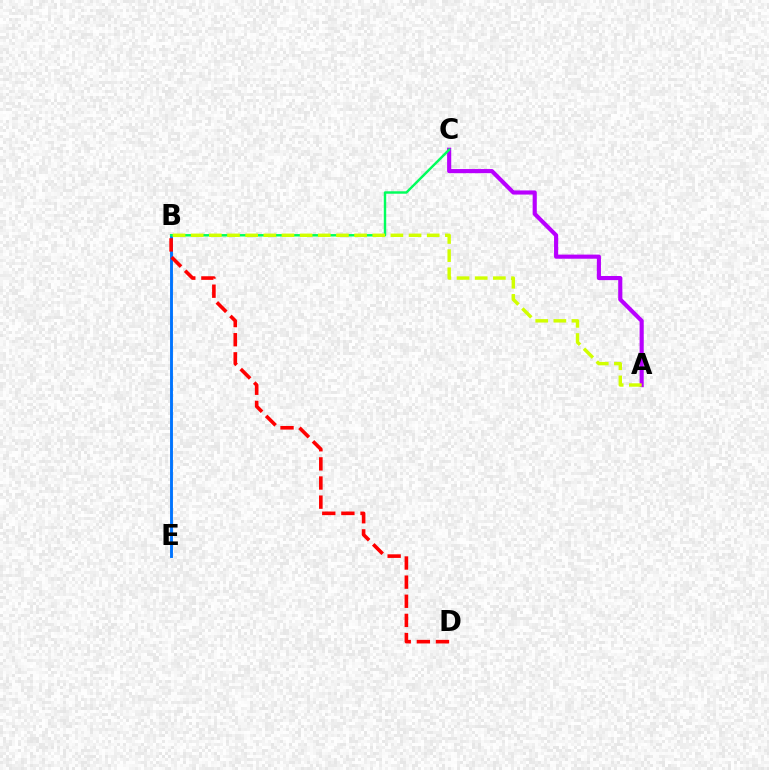{('B', 'E'): [{'color': '#0074ff', 'line_style': 'solid', 'thickness': 2.08}], ('B', 'D'): [{'color': '#ff0000', 'line_style': 'dashed', 'thickness': 2.6}], ('A', 'C'): [{'color': '#b900ff', 'line_style': 'solid', 'thickness': 2.97}], ('B', 'C'): [{'color': '#00ff5c', 'line_style': 'solid', 'thickness': 1.75}], ('A', 'B'): [{'color': '#d1ff00', 'line_style': 'dashed', 'thickness': 2.47}]}